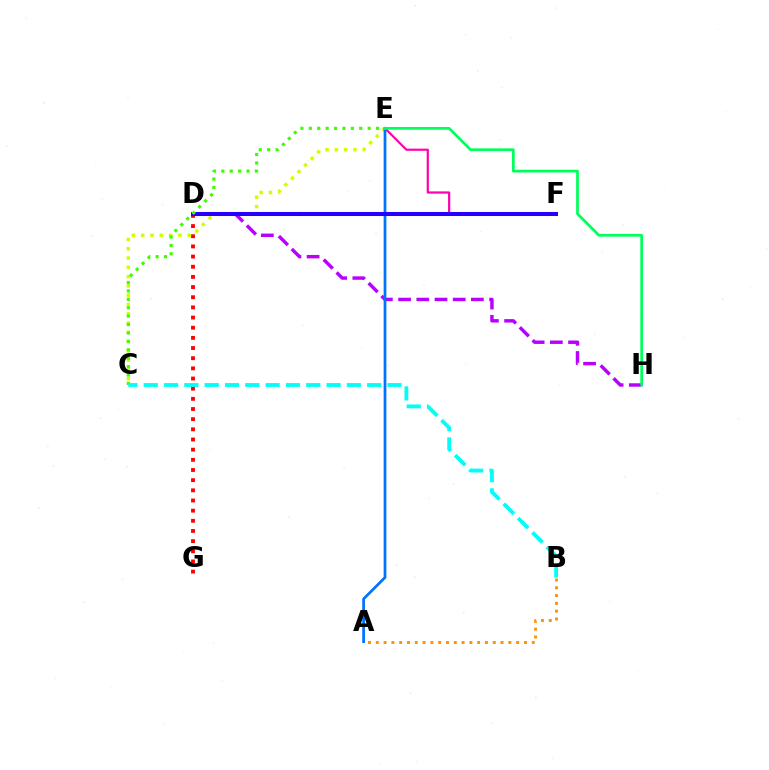{('D', 'G'): [{'color': '#ff0000', 'line_style': 'dotted', 'thickness': 2.76}], ('C', 'E'): [{'color': '#d1ff00', 'line_style': 'dotted', 'thickness': 2.52}, {'color': '#3dff00', 'line_style': 'dotted', 'thickness': 2.29}], ('E', 'F'): [{'color': '#ff00ac', 'line_style': 'solid', 'thickness': 1.58}], ('D', 'H'): [{'color': '#b900ff', 'line_style': 'dashed', 'thickness': 2.47}], ('A', 'E'): [{'color': '#0074ff', 'line_style': 'solid', 'thickness': 1.98}], ('D', 'F'): [{'color': '#2500ff', 'line_style': 'solid', 'thickness': 2.91}], ('E', 'H'): [{'color': '#00ff5c', 'line_style': 'solid', 'thickness': 1.97}], ('A', 'B'): [{'color': '#ff9400', 'line_style': 'dotted', 'thickness': 2.12}], ('B', 'C'): [{'color': '#00fff6', 'line_style': 'dashed', 'thickness': 2.76}]}